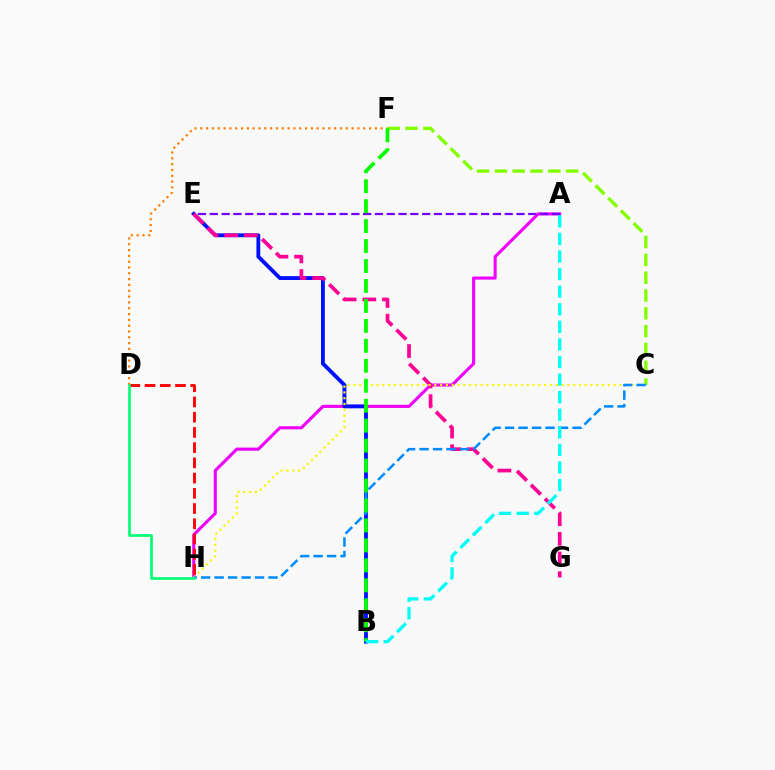{('A', 'H'): [{'color': '#ee00ff', 'line_style': 'solid', 'thickness': 2.23}], ('D', 'F'): [{'color': '#ff7c00', 'line_style': 'dotted', 'thickness': 1.58}], ('C', 'F'): [{'color': '#84ff00', 'line_style': 'dashed', 'thickness': 2.42}], ('B', 'E'): [{'color': '#0010ff', 'line_style': 'solid', 'thickness': 2.77}], ('A', 'E'): [{'color': '#7200ff', 'line_style': 'dashed', 'thickness': 1.6}], ('E', 'G'): [{'color': '#ff0094', 'line_style': 'dashed', 'thickness': 2.67}], ('C', 'H'): [{'color': '#fcf500', 'line_style': 'dotted', 'thickness': 1.57}, {'color': '#008cff', 'line_style': 'dashed', 'thickness': 1.83}], ('D', 'H'): [{'color': '#ff0000', 'line_style': 'dashed', 'thickness': 2.07}, {'color': '#00ff74', 'line_style': 'solid', 'thickness': 1.92}], ('B', 'F'): [{'color': '#08ff00', 'line_style': 'dashed', 'thickness': 2.71}], ('A', 'B'): [{'color': '#00fff6', 'line_style': 'dashed', 'thickness': 2.39}]}